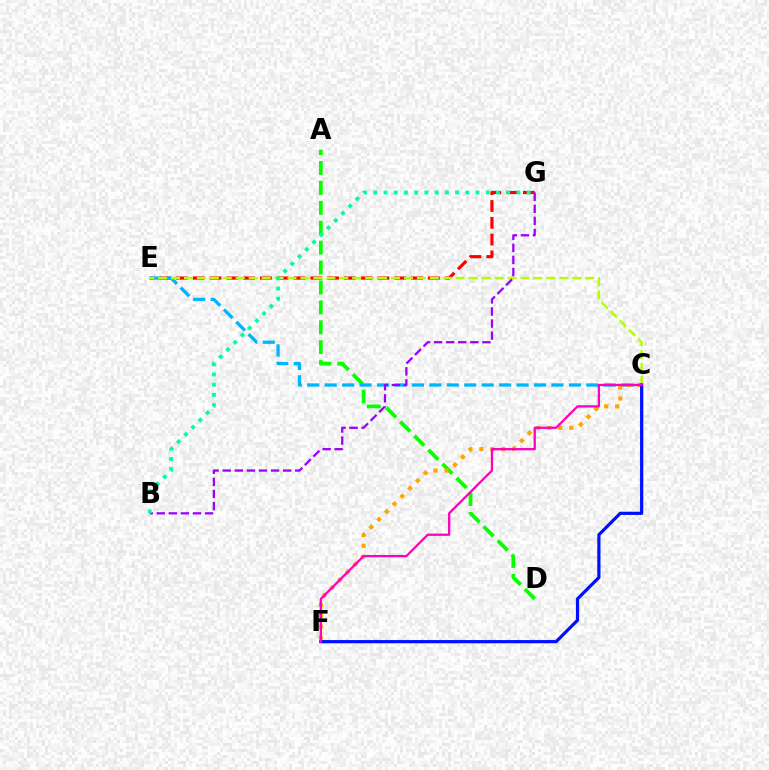{('A', 'D'): [{'color': '#08ff00', 'line_style': 'dashed', 'thickness': 2.7}], ('E', 'G'): [{'color': '#ff0000', 'line_style': 'dashed', 'thickness': 2.28}], ('C', 'E'): [{'color': '#00b5ff', 'line_style': 'dashed', 'thickness': 2.37}, {'color': '#b3ff00', 'line_style': 'dashed', 'thickness': 1.76}], ('C', 'F'): [{'color': '#ffa500', 'line_style': 'dotted', 'thickness': 2.98}, {'color': '#0010ff', 'line_style': 'solid', 'thickness': 2.31}, {'color': '#ff00bd', 'line_style': 'solid', 'thickness': 1.64}], ('B', 'G'): [{'color': '#9b00ff', 'line_style': 'dashed', 'thickness': 1.64}, {'color': '#00ff9d', 'line_style': 'dotted', 'thickness': 2.78}]}